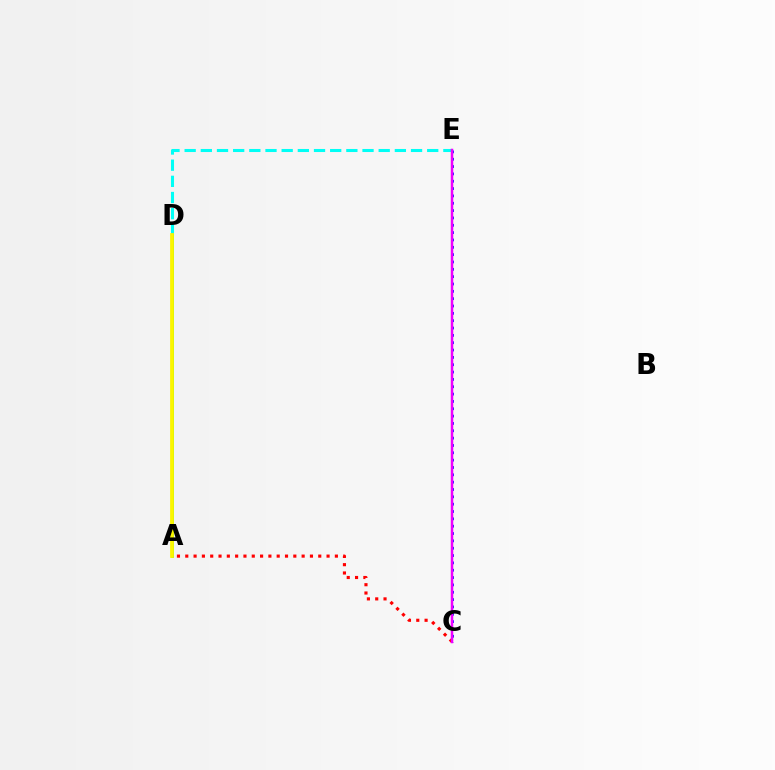{('A', 'C'): [{'color': '#ff0000', 'line_style': 'dotted', 'thickness': 2.26}], ('C', 'E'): [{'color': '#0010ff', 'line_style': 'dotted', 'thickness': 1.99}, {'color': '#ee00ff', 'line_style': 'solid', 'thickness': 1.79}], ('D', 'E'): [{'color': '#00fff6', 'line_style': 'dashed', 'thickness': 2.2}], ('A', 'D'): [{'color': '#08ff00', 'line_style': 'solid', 'thickness': 1.9}, {'color': '#fcf500', 'line_style': 'solid', 'thickness': 2.71}]}